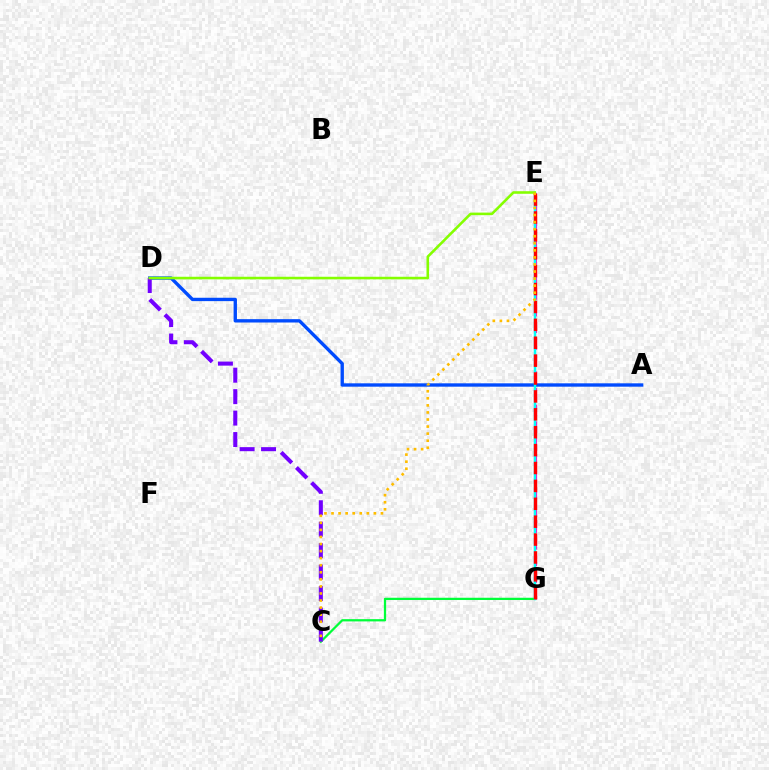{('A', 'D'): [{'color': '#004bff', 'line_style': 'solid', 'thickness': 2.42}], ('C', 'G'): [{'color': '#00ff39', 'line_style': 'solid', 'thickness': 1.63}], ('E', 'G'): [{'color': '#ff00cf', 'line_style': 'dashed', 'thickness': 2.26}, {'color': '#00fff6', 'line_style': 'solid', 'thickness': 1.76}, {'color': '#ff0000', 'line_style': 'dashed', 'thickness': 2.43}], ('C', 'D'): [{'color': '#7200ff', 'line_style': 'dashed', 'thickness': 2.91}], ('D', 'E'): [{'color': '#84ff00', 'line_style': 'solid', 'thickness': 1.86}], ('C', 'E'): [{'color': '#ffbd00', 'line_style': 'dotted', 'thickness': 1.92}]}